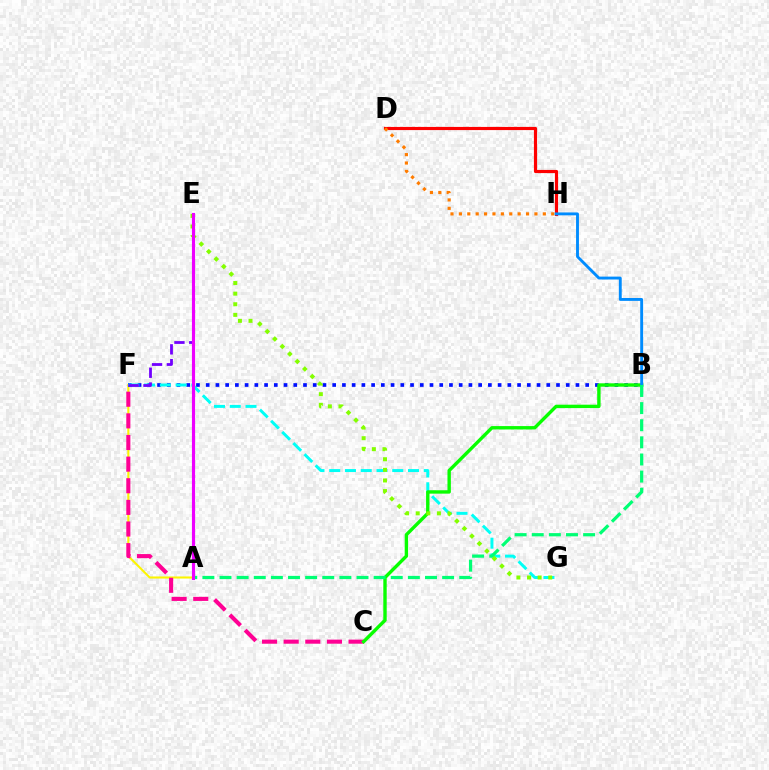{('D', 'H'): [{'color': '#ff0000', 'line_style': 'solid', 'thickness': 2.27}, {'color': '#ff7c00', 'line_style': 'dotted', 'thickness': 2.28}], ('A', 'F'): [{'color': '#fcf500', 'line_style': 'solid', 'thickness': 1.5}], ('C', 'F'): [{'color': '#ff0094', 'line_style': 'dashed', 'thickness': 2.94}], ('B', 'F'): [{'color': '#0010ff', 'line_style': 'dotted', 'thickness': 2.64}], ('F', 'G'): [{'color': '#00fff6', 'line_style': 'dashed', 'thickness': 2.14}], ('E', 'F'): [{'color': '#7200ff', 'line_style': 'dashed', 'thickness': 2.01}], ('B', 'C'): [{'color': '#08ff00', 'line_style': 'solid', 'thickness': 2.44}], ('B', 'H'): [{'color': '#008cff', 'line_style': 'solid', 'thickness': 2.08}], ('A', 'B'): [{'color': '#00ff74', 'line_style': 'dashed', 'thickness': 2.33}], ('E', 'G'): [{'color': '#84ff00', 'line_style': 'dotted', 'thickness': 2.88}], ('A', 'E'): [{'color': '#ee00ff', 'line_style': 'solid', 'thickness': 2.26}]}